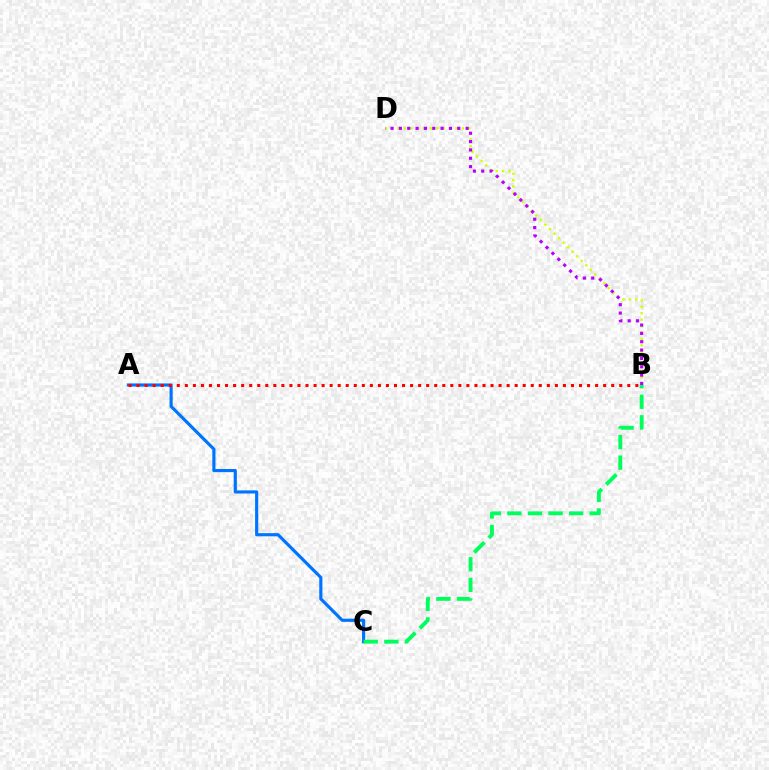{('A', 'C'): [{'color': '#0074ff', 'line_style': 'solid', 'thickness': 2.27}], ('B', 'C'): [{'color': '#00ff5c', 'line_style': 'dashed', 'thickness': 2.79}], ('B', 'D'): [{'color': '#d1ff00', 'line_style': 'dotted', 'thickness': 1.74}, {'color': '#b900ff', 'line_style': 'dotted', 'thickness': 2.27}], ('A', 'B'): [{'color': '#ff0000', 'line_style': 'dotted', 'thickness': 2.19}]}